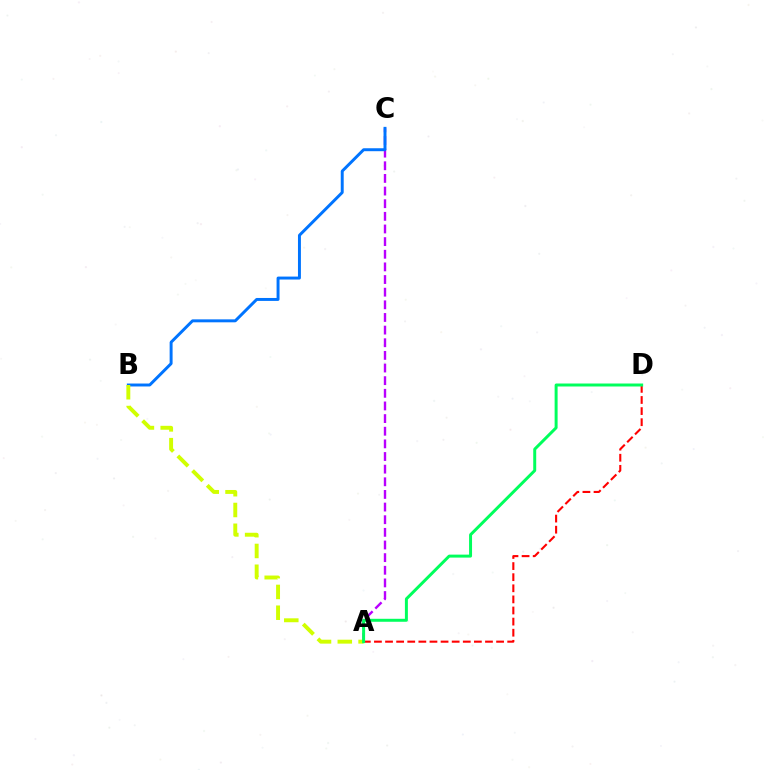{('A', 'C'): [{'color': '#b900ff', 'line_style': 'dashed', 'thickness': 1.72}], ('B', 'C'): [{'color': '#0074ff', 'line_style': 'solid', 'thickness': 2.12}], ('A', 'D'): [{'color': '#ff0000', 'line_style': 'dashed', 'thickness': 1.51}, {'color': '#00ff5c', 'line_style': 'solid', 'thickness': 2.14}], ('A', 'B'): [{'color': '#d1ff00', 'line_style': 'dashed', 'thickness': 2.82}]}